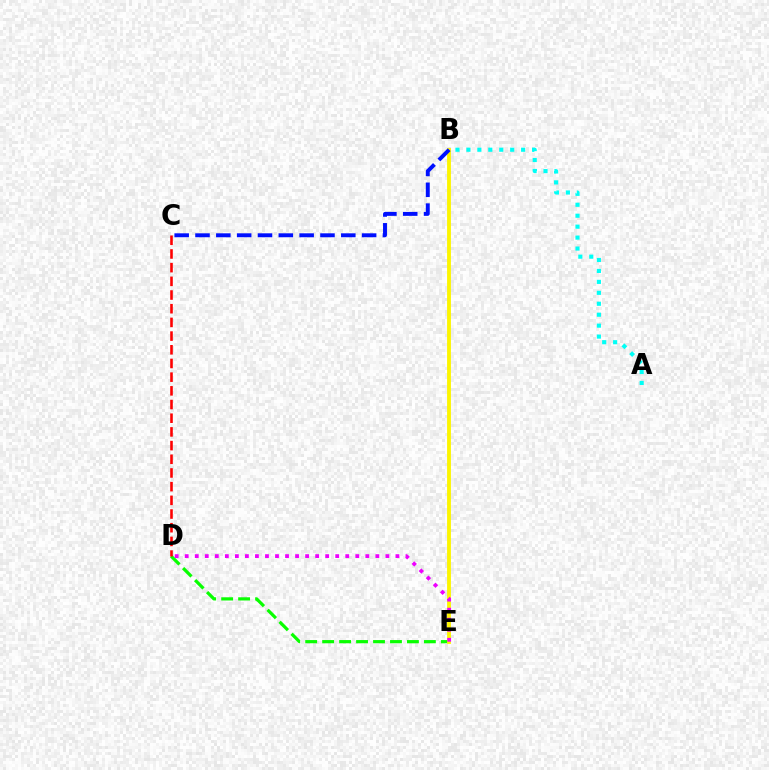{('D', 'E'): [{'color': '#08ff00', 'line_style': 'dashed', 'thickness': 2.3}, {'color': '#ee00ff', 'line_style': 'dotted', 'thickness': 2.73}], ('C', 'D'): [{'color': '#ff0000', 'line_style': 'dashed', 'thickness': 1.86}], ('B', 'E'): [{'color': '#fcf500', 'line_style': 'solid', 'thickness': 2.77}], ('A', 'B'): [{'color': '#00fff6', 'line_style': 'dotted', 'thickness': 2.97}], ('B', 'C'): [{'color': '#0010ff', 'line_style': 'dashed', 'thickness': 2.83}]}